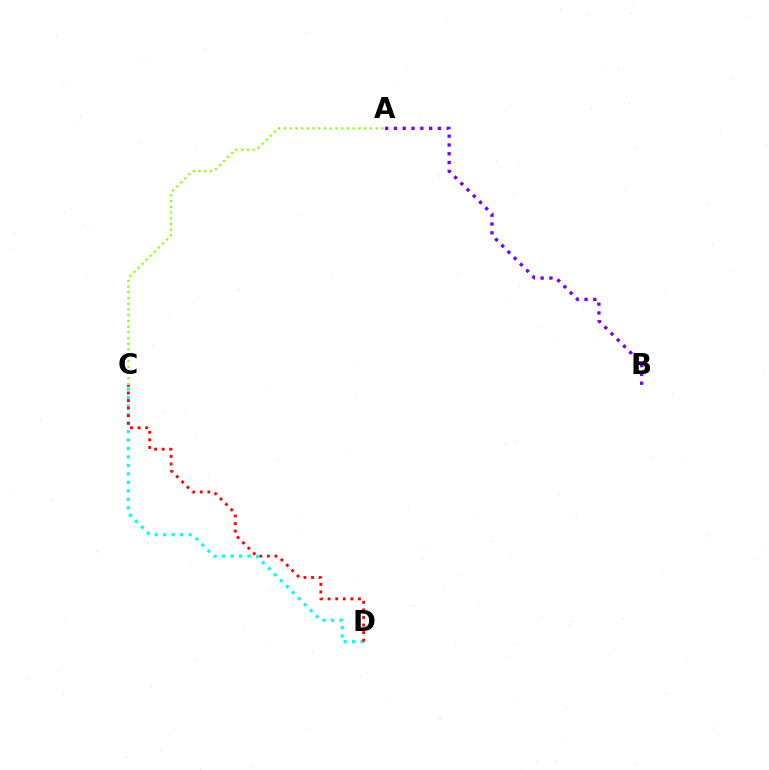{('C', 'D'): [{'color': '#00fff6', 'line_style': 'dotted', 'thickness': 2.3}, {'color': '#ff0000', 'line_style': 'dotted', 'thickness': 2.06}], ('A', 'C'): [{'color': '#84ff00', 'line_style': 'dotted', 'thickness': 1.56}], ('A', 'B'): [{'color': '#7200ff', 'line_style': 'dotted', 'thickness': 2.39}]}